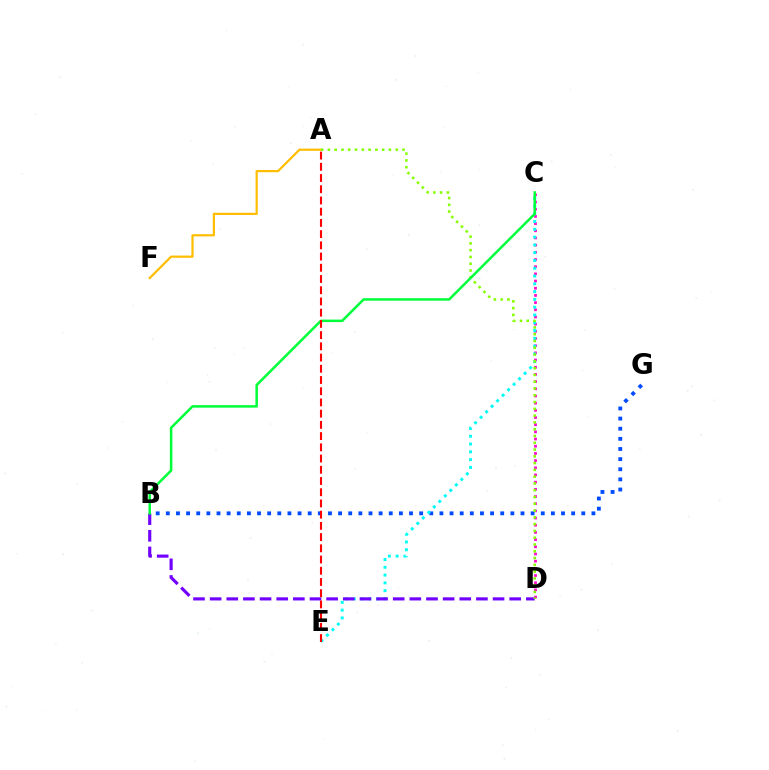{('B', 'G'): [{'color': '#004bff', 'line_style': 'dotted', 'thickness': 2.75}], ('A', 'F'): [{'color': '#ffbd00', 'line_style': 'solid', 'thickness': 1.59}], ('C', 'D'): [{'color': '#ff00cf', 'line_style': 'dotted', 'thickness': 1.95}], ('C', 'E'): [{'color': '#00fff6', 'line_style': 'dotted', 'thickness': 2.11}], ('B', 'D'): [{'color': '#7200ff', 'line_style': 'dashed', 'thickness': 2.26}], ('A', 'D'): [{'color': '#84ff00', 'line_style': 'dotted', 'thickness': 1.84}], ('B', 'C'): [{'color': '#00ff39', 'line_style': 'solid', 'thickness': 1.8}], ('A', 'E'): [{'color': '#ff0000', 'line_style': 'dashed', 'thickness': 1.52}]}